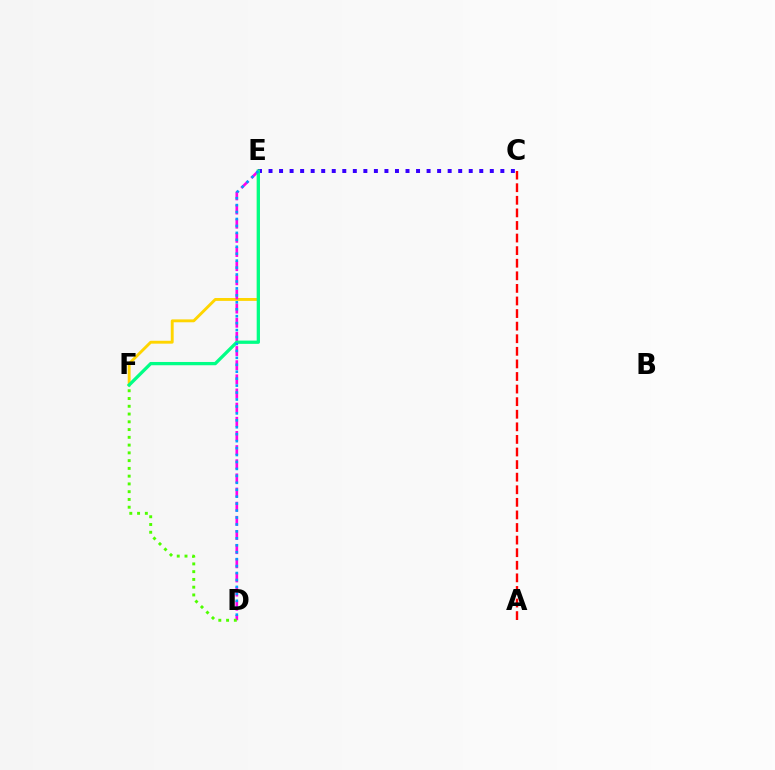{('E', 'F'): [{'color': '#ffd500', 'line_style': 'solid', 'thickness': 2.08}, {'color': '#00ff86', 'line_style': 'solid', 'thickness': 2.36}], ('D', 'E'): [{'color': '#ff00ed', 'line_style': 'dashed', 'thickness': 1.92}, {'color': '#009eff', 'line_style': 'dotted', 'thickness': 1.89}], ('C', 'E'): [{'color': '#3700ff', 'line_style': 'dotted', 'thickness': 2.86}], ('A', 'C'): [{'color': '#ff0000', 'line_style': 'dashed', 'thickness': 1.71}], ('D', 'F'): [{'color': '#4fff00', 'line_style': 'dotted', 'thickness': 2.11}]}